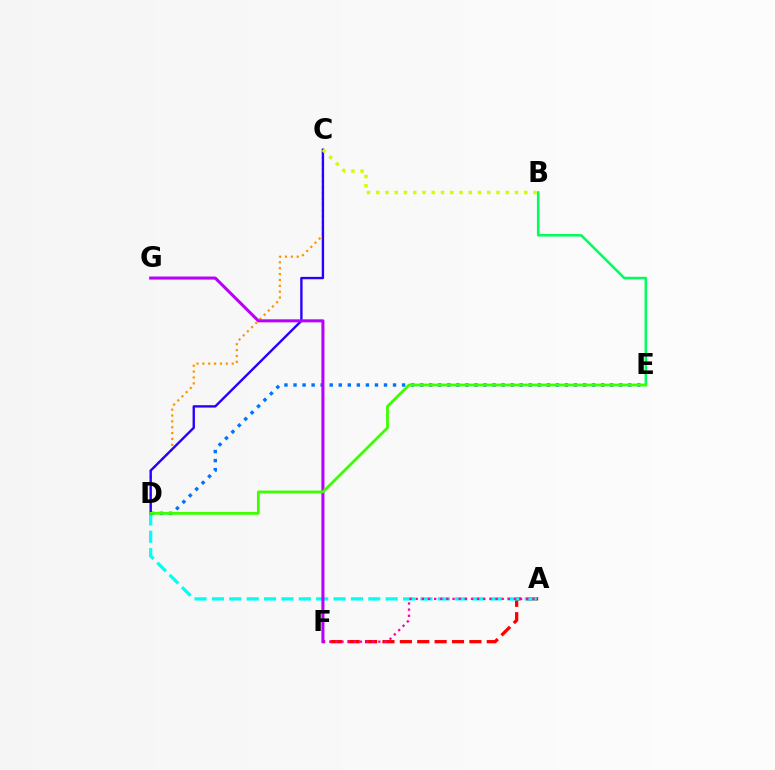{('A', 'F'): [{'color': '#ff0000', 'line_style': 'dashed', 'thickness': 2.36}, {'color': '#ff00ac', 'line_style': 'dotted', 'thickness': 1.67}], ('A', 'D'): [{'color': '#00fff6', 'line_style': 'dashed', 'thickness': 2.36}], ('B', 'E'): [{'color': '#00ff5c', 'line_style': 'solid', 'thickness': 1.84}], ('C', 'D'): [{'color': '#ff9400', 'line_style': 'dotted', 'thickness': 1.6}, {'color': '#2500ff', 'line_style': 'solid', 'thickness': 1.7}], ('D', 'E'): [{'color': '#0074ff', 'line_style': 'dotted', 'thickness': 2.46}, {'color': '#3dff00', 'line_style': 'solid', 'thickness': 2.02}], ('F', 'G'): [{'color': '#b900ff', 'line_style': 'solid', 'thickness': 2.2}], ('B', 'C'): [{'color': '#d1ff00', 'line_style': 'dotted', 'thickness': 2.51}]}